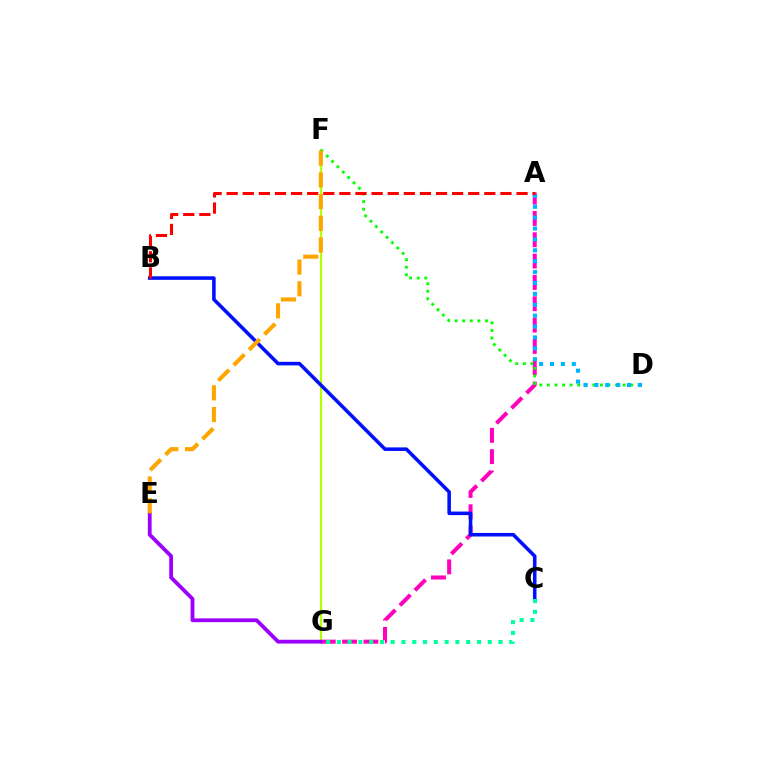{('A', 'G'): [{'color': '#ff00bd', 'line_style': 'dashed', 'thickness': 2.9}], ('F', 'G'): [{'color': '#b3ff00', 'line_style': 'solid', 'thickness': 1.57}], ('E', 'G'): [{'color': '#9b00ff', 'line_style': 'solid', 'thickness': 2.73}], ('D', 'F'): [{'color': '#08ff00', 'line_style': 'dotted', 'thickness': 2.06}], ('A', 'D'): [{'color': '#00b5ff', 'line_style': 'dotted', 'thickness': 2.96}], ('B', 'C'): [{'color': '#0010ff', 'line_style': 'solid', 'thickness': 2.56}], ('C', 'G'): [{'color': '#00ff9d', 'line_style': 'dotted', 'thickness': 2.93}], ('A', 'B'): [{'color': '#ff0000', 'line_style': 'dashed', 'thickness': 2.19}], ('E', 'F'): [{'color': '#ffa500', 'line_style': 'dashed', 'thickness': 2.95}]}